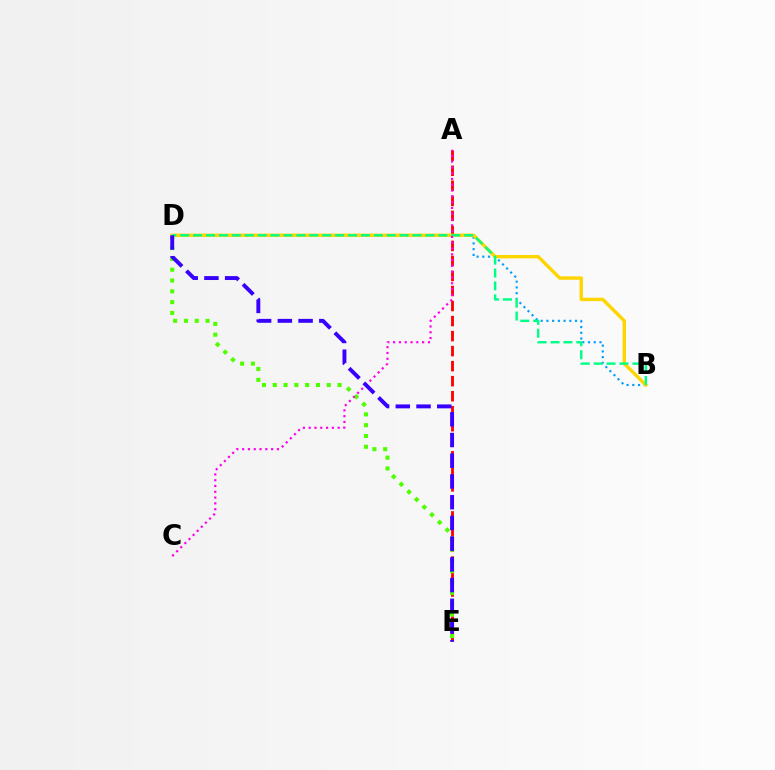{('A', 'E'): [{'color': '#ff0000', 'line_style': 'dashed', 'thickness': 2.04}], ('B', 'D'): [{'color': '#009eff', 'line_style': 'dotted', 'thickness': 1.56}, {'color': '#ffd500', 'line_style': 'solid', 'thickness': 2.44}, {'color': '#00ff86', 'line_style': 'dashed', 'thickness': 1.75}], ('D', 'E'): [{'color': '#4fff00', 'line_style': 'dotted', 'thickness': 2.93}, {'color': '#3700ff', 'line_style': 'dashed', 'thickness': 2.82}], ('A', 'C'): [{'color': '#ff00ed', 'line_style': 'dotted', 'thickness': 1.57}]}